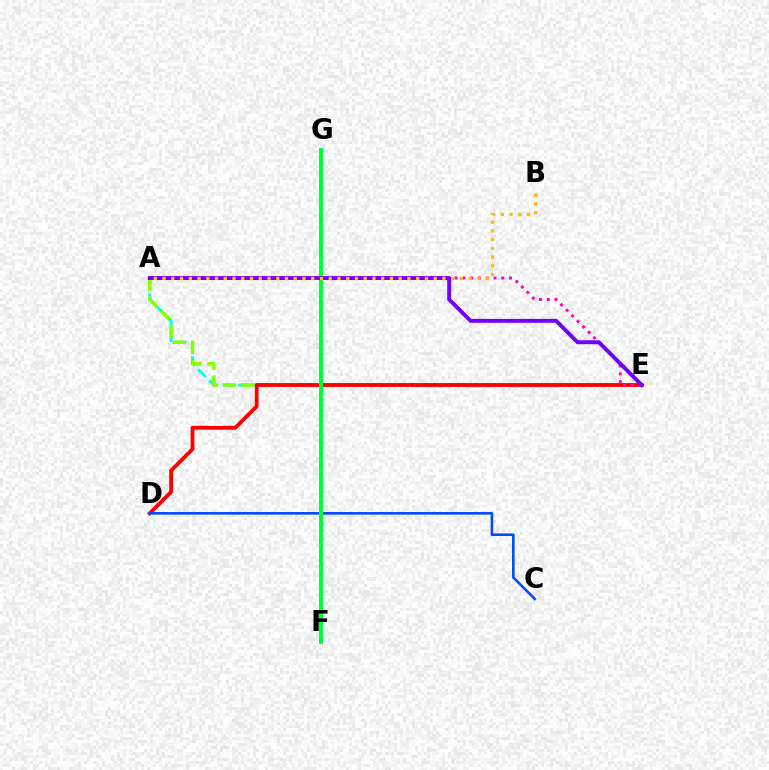{('A', 'E'): [{'color': '#00fff6', 'line_style': 'dashed', 'thickness': 2.1}, {'color': '#84ff00', 'line_style': 'dashed', 'thickness': 2.53}, {'color': '#ff00cf', 'line_style': 'dotted', 'thickness': 2.11}, {'color': '#7200ff', 'line_style': 'solid', 'thickness': 2.83}], ('D', 'E'): [{'color': '#ff0000', 'line_style': 'solid', 'thickness': 2.74}], ('C', 'D'): [{'color': '#004bff', 'line_style': 'solid', 'thickness': 1.88}], ('F', 'G'): [{'color': '#00ff39', 'line_style': 'solid', 'thickness': 2.87}], ('A', 'B'): [{'color': '#ffbd00', 'line_style': 'dotted', 'thickness': 2.38}]}